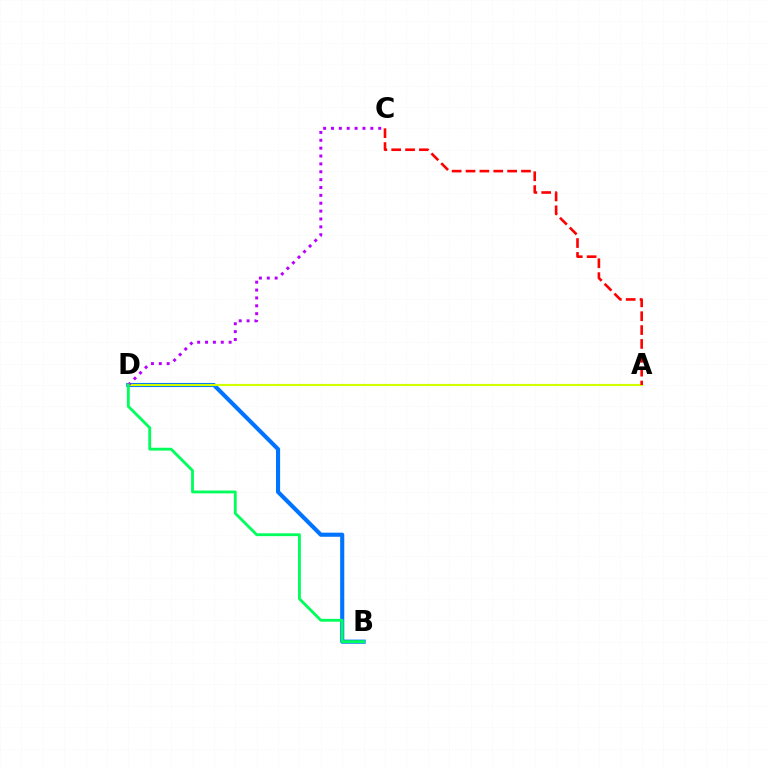{('B', 'D'): [{'color': '#0074ff', 'line_style': 'solid', 'thickness': 2.96}, {'color': '#00ff5c', 'line_style': 'solid', 'thickness': 2.04}], ('A', 'D'): [{'color': '#d1ff00', 'line_style': 'solid', 'thickness': 1.54}], ('A', 'C'): [{'color': '#ff0000', 'line_style': 'dashed', 'thickness': 1.88}], ('C', 'D'): [{'color': '#b900ff', 'line_style': 'dotted', 'thickness': 2.14}]}